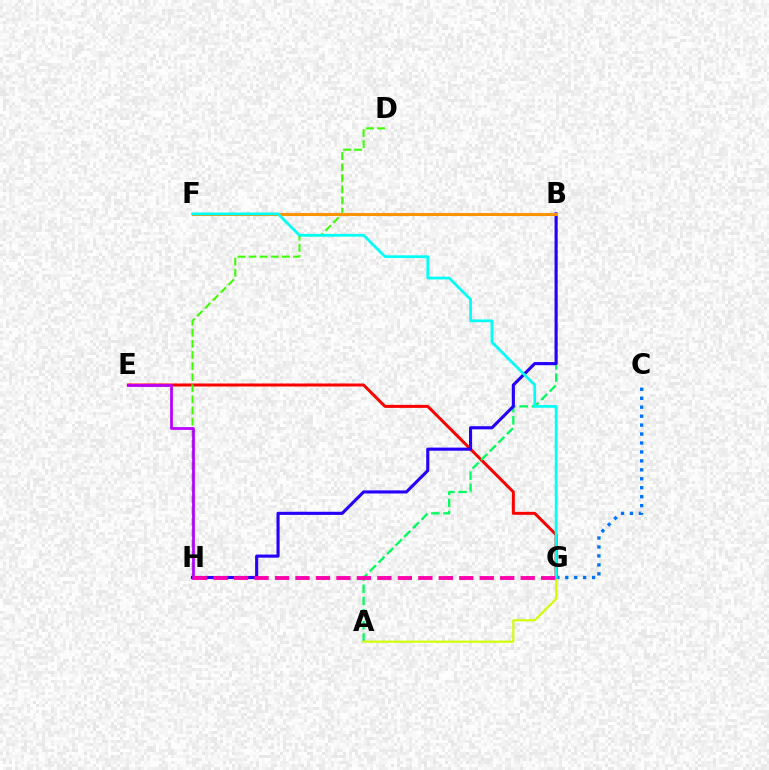{('C', 'G'): [{'color': '#0074ff', 'line_style': 'dotted', 'thickness': 2.43}], ('E', 'G'): [{'color': '#ff0000', 'line_style': 'solid', 'thickness': 2.16}], ('A', 'B'): [{'color': '#00ff5c', 'line_style': 'dashed', 'thickness': 1.65}], ('D', 'H'): [{'color': '#3dff00', 'line_style': 'dashed', 'thickness': 1.51}], ('B', 'H'): [{'color': '#2500ff', 'line_style': 'solid', 'thickness': 2.24}], ('B', 'F'): [{'color': '#ff9400', 'line_style': 'solid', 'thickness': 2.21}], ('A', 'G'): [{'color': '#d1ff00', 'line_style': 'solid', 'thickness': 1.52}], ('E', 'H'): [{'color': '#b900ff', 'line_style': 'solid', 'thickness': 1.98}], ('F', 'G'): [{'color': '#00fff6', 'line_style': 'solid', 'thickness': 1.97}], ('G', 'H'): [{'color': '#ff00ac', 'line_style': 'dashed', 'thickness': 2.78}]}